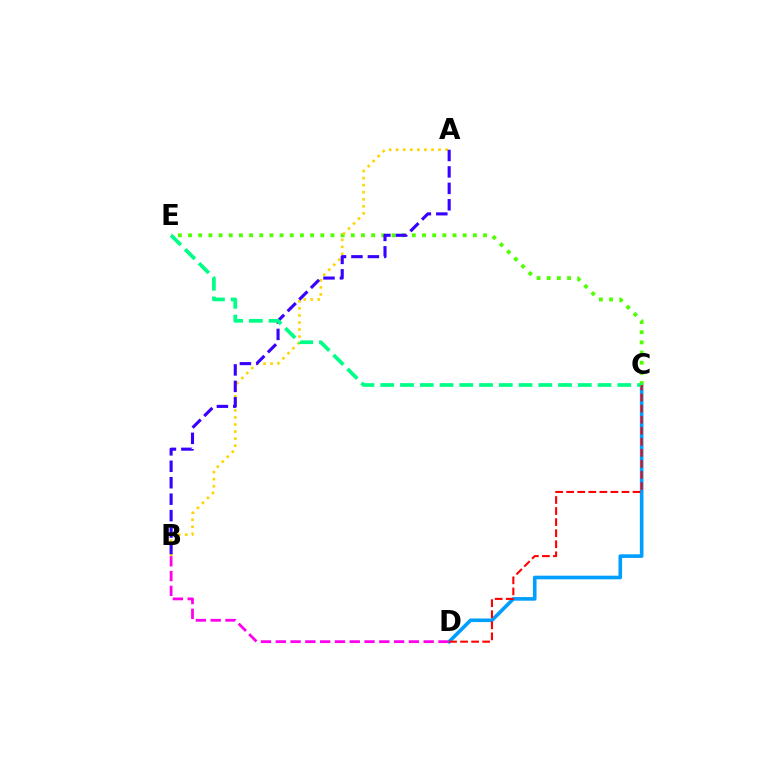{('C', 'D'): [{'color': '#009eff', 'line_style': 'solid', 'thickness': 2.6}, {'color': '#ff0000', 'line_style': 'dashed', 'thickness': 1.5}], ('C', 'E'): [{'color': '#4fff00', 'line_style': 'dotted', 'thickness': 2.76}, {'color': '#00ff86', 'line_style': 'dashed', 'thickness': 2.68}], ('A', 'B'): [{'color': '#ffd500', 'line_style': 'dotted', 'thickness': 1.92}, {'color': '#3700ff', 'line_style': 'dashed', 'thickness': 2.23}], ('B', 'D'): [{'color': '#ff00ed', 'line_style': 'dashed', 'thickness': 2.01}]}